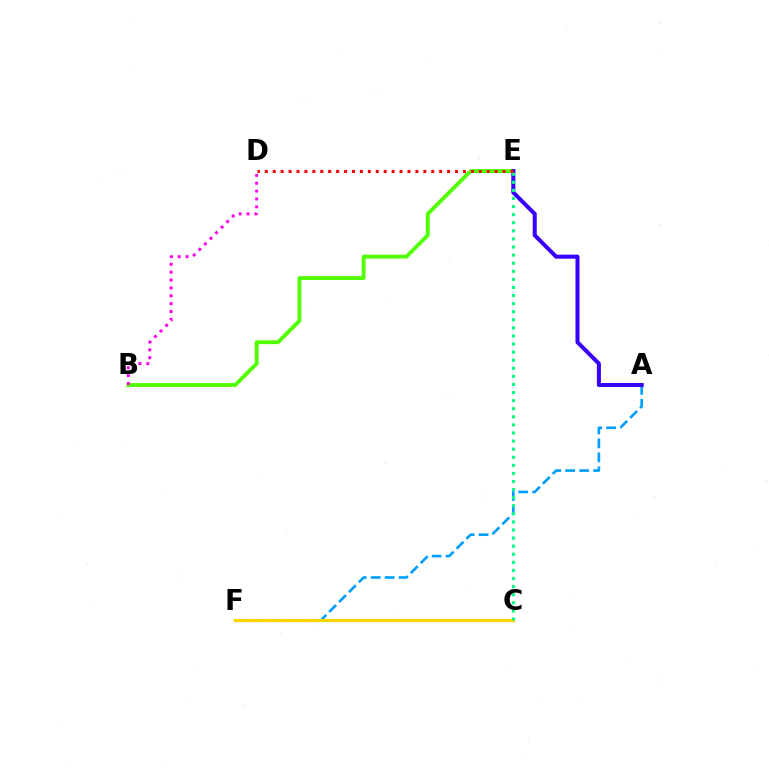{('A', 'F'): [{'color': '#009eff', 'line_style': 'dashed', 'thickness': 1.9}], ('B', 'E'): [{'color': '#4fff00', 'line_style': 'solid', 'thickness': 2.77}], ('B', 'D'): [{'color': '#ff00ed', 'line_style': 'dotted', 'thickness': 2.14}], ('C', 'F'): [{'color': '#ffd500', 'line_style': 'solid', 'thickness': 2.36}], ('A', 'E'): [{'color': '#3700ff', 'line_style': 'solid', 'thickness': 2.9}], ('D', 'E'): [{'color': '#ff0000', 'line_style': 'dotted', 'thickness': 2.15}], ('C', 'E'): [{'color': '#00ff86', 'line_style': 'dotted', 'thickness': 2.2}]}